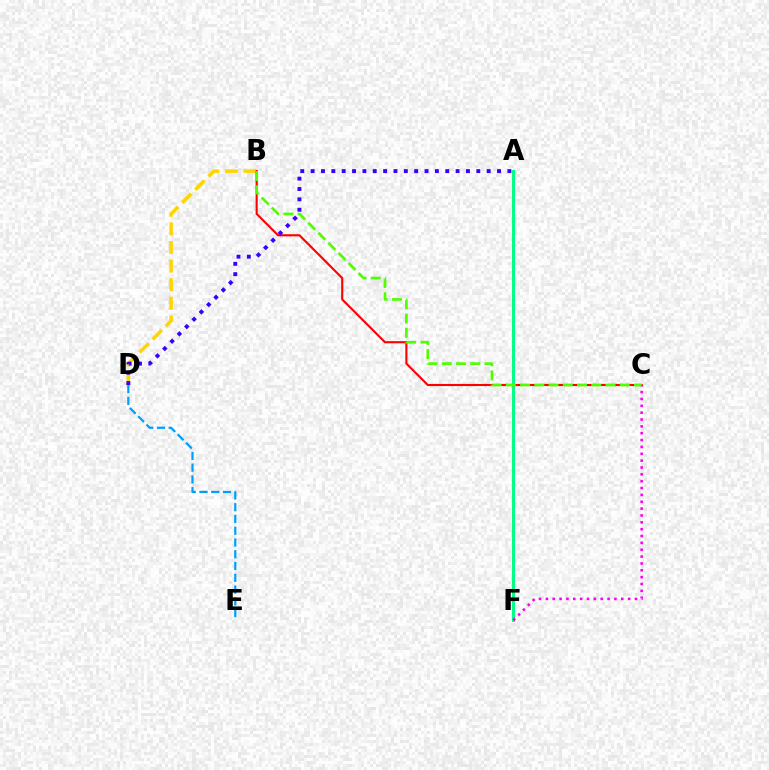{('D', 'E'): [{'color': '#009eff', 'line_style': 'dashed', 'thickness': 1.6}], ('A', 'F'): [{'color': '#00ff86', 'line_style': 'solid', 'thickness': 2.15}], ('C', 'F'): [{'color': '#ff00ed', 'line_style': 'dotted', 'thickness': 1.86}], ('B', 'D'): [{'color': '#ffd500', 'line_style': 'dashed', 'thickness': 2.53}], ('B', 'C'): [{'color': '#ff0000', 'line_style': 'solid', 'thickness': 1.52}, {'color': '#4fff00', 'line_style': 'dashed', 'thickness': 1.93}], ('A', 'D'): [{'color': '#3700ff', 'line_style': 'dotted', 'thickness': 2.81}]}